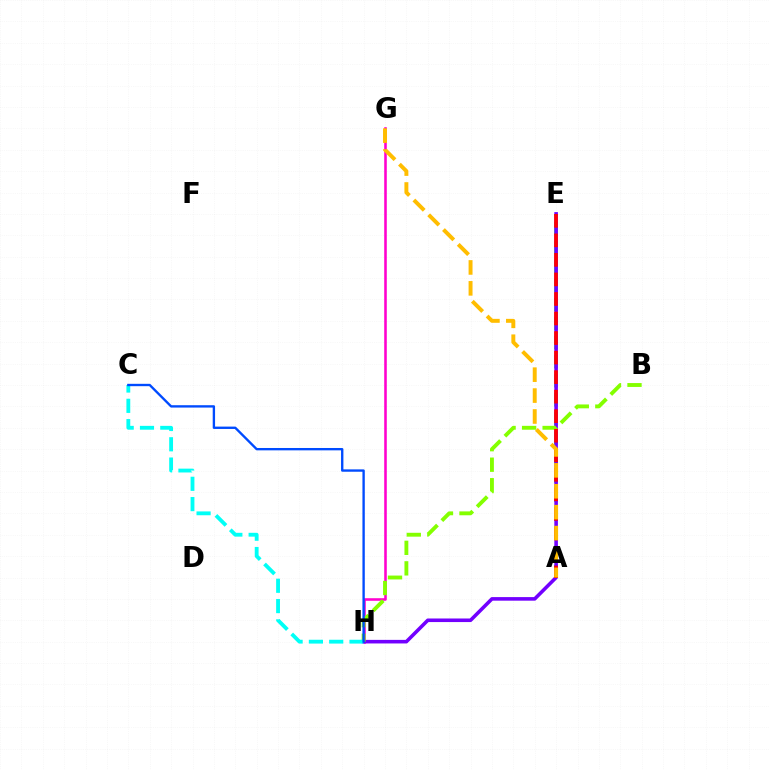{('A', 'E'): [{'color': '#00ff39', 'line_style': 'dashed', 'thickness': 2.59}, {'color': '#ff0000', 'line_style': 'dashed', 'thickness': 2.65}], ('G', 'H'): [{'color': '#ff00cf', 'line_style': 'solid', 'thickness': 1.86}], ('E', 'H'): [{'color': '#7200ff', 'line_style': 'solid', 'thickness': 2.58}], ('B', 'H'): [{'color': '#84ff00', 'line_style': 'dashed', 'thickness': 2.79}], ('C', 'H'): [{'color': '#00fff6', 'line_style': 'dashed', 'thickness': 2.76}, {'color': '#004bff', 'line_style': 'solid', 'thickness': 1.7}], ('A', 'G'): [{'color': '#ffbd00', 'line_style': 'dashed', 'thickness': 2.84}]}